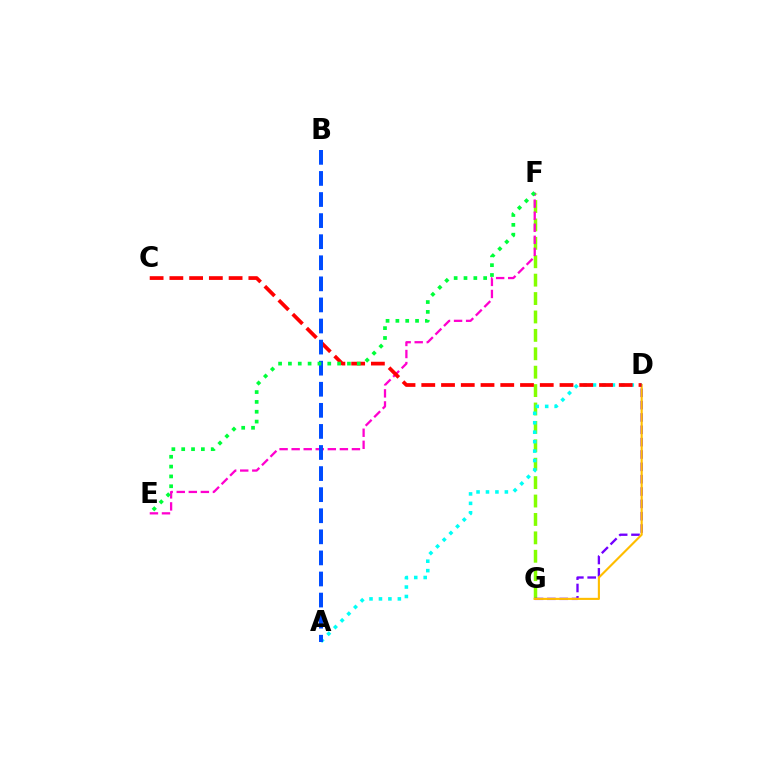{('F', 'G'): [{'color': '#84ff00', 'line_style': 'dashed', 'thickness': 2.5}], ('D', 'G'): [{'color': '#7200ff', 'line_style': 'dashed', 'thickness': 1.68}, {'color': '#ffbd00', 'line_style': 'solid', 'thickness': 1.53}], ('E', 'F'): [{'color': '#ff00cf', 'line_style': 'dashed', 'thickness': 1.64}, {'color': '#00ff39', 'line_style': 'dotted', 'thickness': 2.67}], ('A', 'D'): [{'color': '#00fff6', 'line_style': 'dotted', 'thickness': 2.57}], ('C', 'D'): [{'color': '#ff0000', 'line_style': 'dashed', 'thickness': 2.68}], ('A', 'B'): [{'color': '#004bff', 'line_style': 'dashed', 'thickness': 2.86}]}